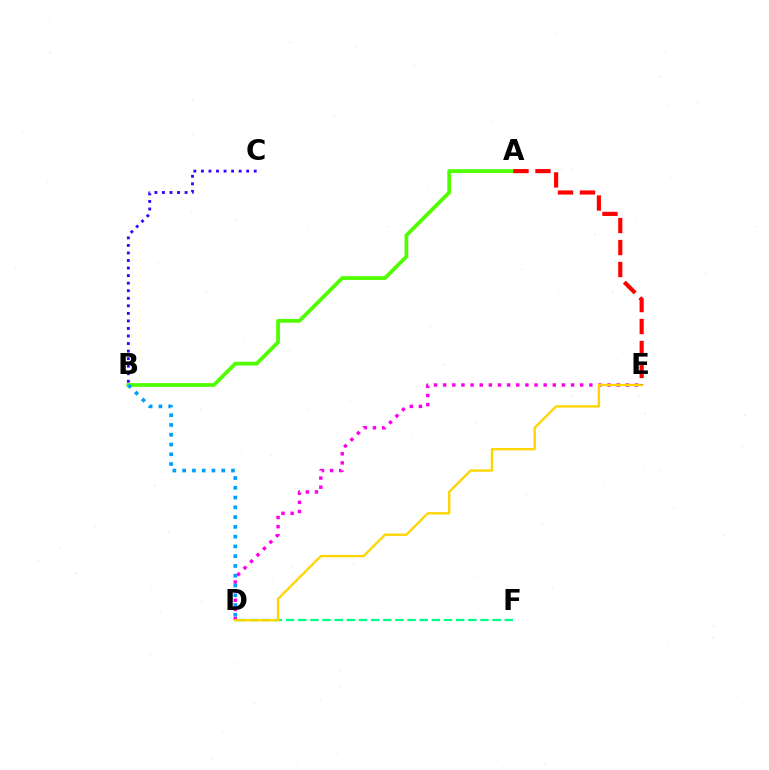{('D', 'F'): [{'color': '#00ff86', 'line_style': 'dashed', 'thickness': 1.65}], ('D', 'E'): [{'color': '#ff00ed', 'line_style': 'dotted', 'thickness': 2.48}, {'color': '#ffd500', 'line_style': 'solid', 'thickness': 1.68}], ('A', 'B'): [{'color': '#4fff00', 'line_style': 'solid', 'thickness': 2.69}], ('B', 'D'): [{'color': '#009eff', 'line_style': 'dotted', 'thickness': 2.65}], ('B', 'C'): [{'color': '#3700ff', 'line_style': 'dotted', 'thickness': 2.05}], ('A', 'E'): [{'color': '#ff0000', 'line_style': 'dashed', 'thickness': 2.98}]}